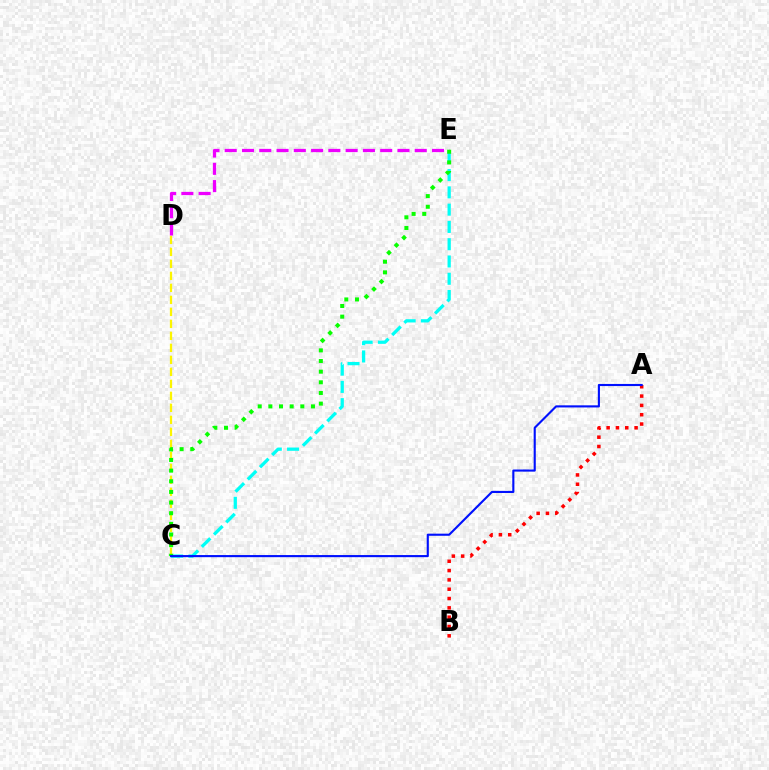{('C', 'D'): [{'color': '#fcf500', 'line_style': 'dashed', 'thickness': 1.63}], ('C', 'E'): [{'color': '#00fff6', 'line_style': 'dashed', 'thickness': 2.35}, {'color': '#08ff00', 'line_style': 'dotted', 'thickness': 2.89}], ('D', 'E'): [{'color': '#ee00ff', 'line_style': 'dashed', 'thickness': 2.35}], ('A', 'B'): [{'color': '#ff0000', 'line_style': 'dotted', 'thickness': 2.53}], ('A', 'C'): [{'color': '#0010ff', 'line_style': 'solid', 'thickness': 1.53}]}